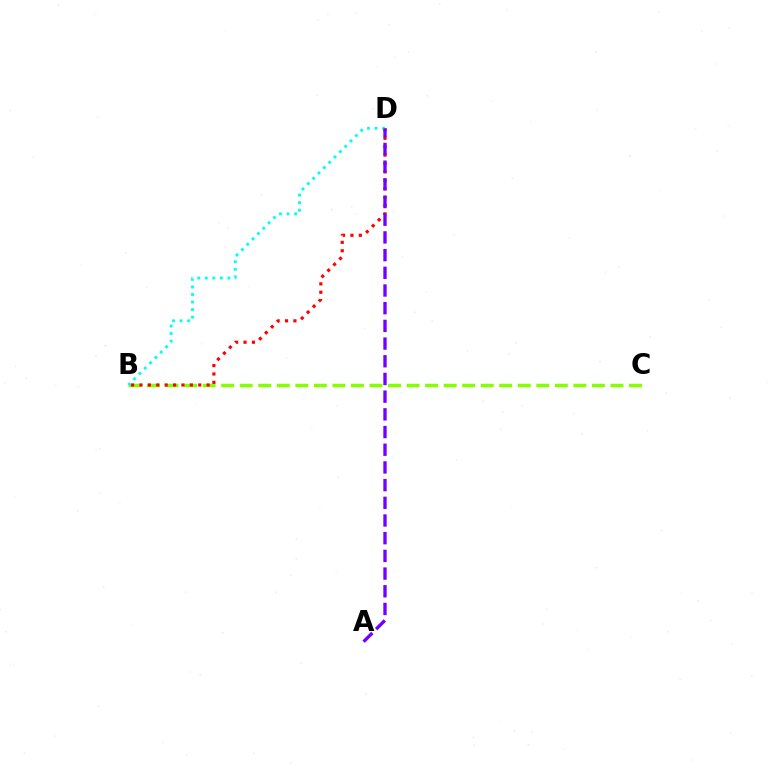{('B', 'C'): [{'color': '#84ff00', 'line_style': 'dashed', 'thickness': 2.52}], ('B', 'D'): [{'color': '#ff0000', 'line_style': 'dotted', 'thickness': 2.28}, {'color': '#00fff6', 'line_style': 'dotted', 'thickness': 2.05}], ('A', 'D'): [{'color': '#7200ff', 'line_style': 'dashed', 'thickness': 2.4}]}